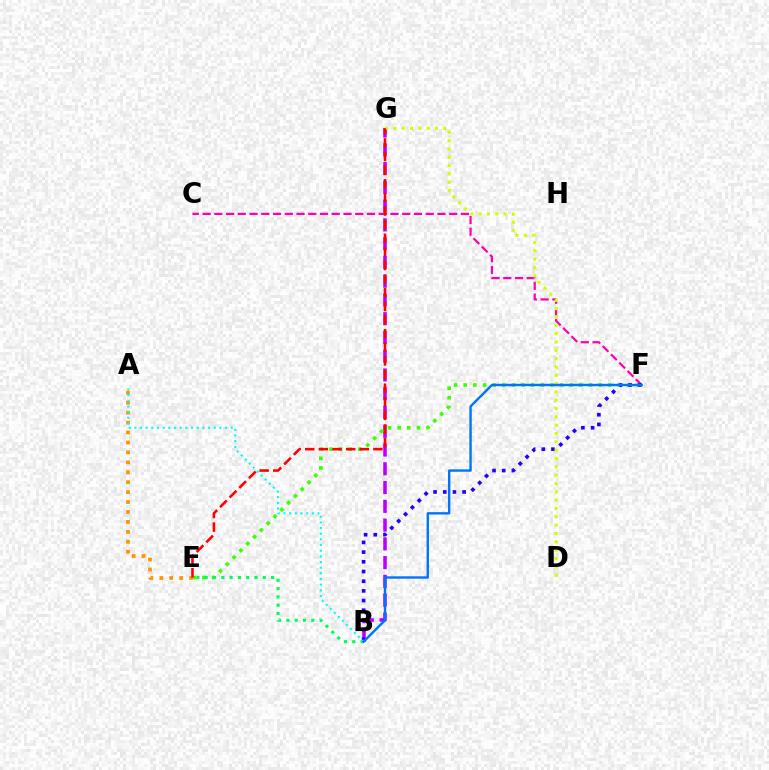{('B', 'G'): [{'color': '#b900ff', 'line_style': 'dashed', 'thickness': 2.55}], ('A', 'E'): [{'color': '#ff9400', 'line_style': 'dotted', 'thickness': 2.7}], ('C', 'F'): [{'color': '#ff00ac', 'line_style': 'dashed', 'thickness': 1.6}], ('E', 'F'): [{'color': '#3dff00', 'line_style': 'dotted', 'thickness': 2.62}], ('B', 'F'): [{'color': '#2500ff', 'line_style': 'dotted', 'thickness': 2.63}, {'color': '#0074ff', 'line_style': 'solid', 'thickness': 1.73}], ('D', 'G'): [{'color': '#d1ff00', 'line_style': 'dotted', 'thickness': 2.26}], ('B', 'E'): [{'color': '#00ff5c', 'line_style': 'dotted', 'thickness': 2.25}], ('A', 'B'): [{'color': '#00fff6', 'line_style': 'dotted', 'thickness': 1.54}], ('E', 'G'): [{'color': '#ff0000', 'line_style': 'dashed', 'thickness': 1.85}]}